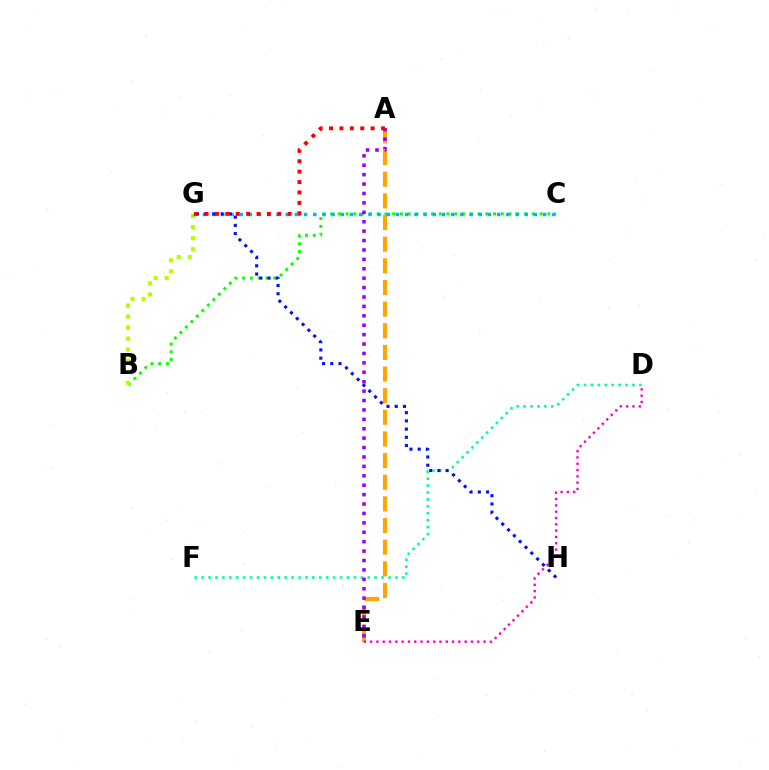{('B', 'C'): [{'color': '#08ff00', 'line_style': 'dotted', 'thickness': 2.11}], ('B', 'G'): [{'color': '#b3ff00', 'line_style': 'dotted', 'thickness': 3.0}], ('D', 'F'): [{'color': '#00ff9d', 'line_style': 'dotted', 'thickness': 1.88}], ('A', 'E'): [{'color': '#ffa500', 'line_style': 'dashed', 'thickness': 2.94}, {'color': '#9b00ff', 'line_style': 'dotted', 'thickness': 2.56}], ('C', 'G'): [{'color': '#00b5ff', 'line_style': 'dotted', 'thickness': 2.5}], ('G', 'H'): [{'color': '#0010ff', 'line_style': 'dotted', 'thickness': 2.23}], ('D', 'E'): [{'color': '#ff00bd', 'line_style': 'dotted', 'thickness': 1.71}], ('A', 'G'): [{'color': '#ff0000', 'line_style': 'dotted', 'thickness': 2.82}]}